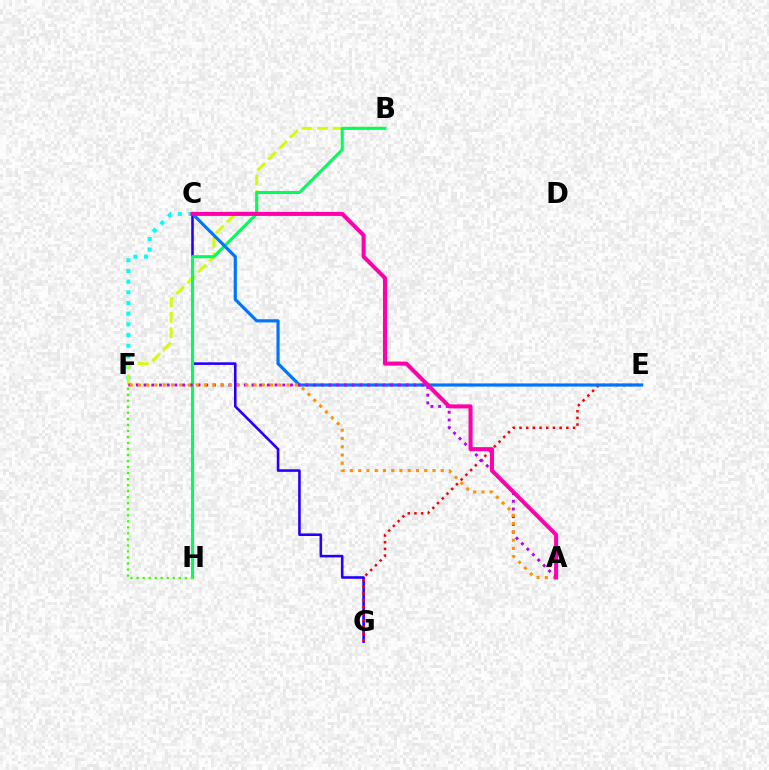{('C', 'F'): [{'color': '#00fff6', 'line_style': 'dotted', 'thickness': 2.9}], ('B', 'F'): [{'color': '#d1ff00', 'line_style': 'dashed', 'thickness': 2.1}], ('C', 'G'): [{'color': '#2500ff', 'line_style': 'solid', 'thickness': 1.87}], ('B', 'H'): [{'color': '#00ff5c', 'line_style': 'solid', 'thickness': 2.2}], ('F', 'H'): [{'color': '#3dff00', 'line_style': 'dotted', 'thickness': 1.64}], ('E', 'G'): [{'color': '#ff0000', 'line_style': 'dotted', 'thickness': 1.82}], ('C', 'E'): [{'color': '#0074ff', 'line_style': 'solid', 'thickness': 2.28}], ('A', 'F'): [{'color': '#b900ff', 'line_style': 'dotted', 'thickness': 2.09}, {'color': '#ff9400', 'line_style': 'dotted', 'thickness': 2.24}], ('A', 'C'): [{'color': '#ff00ac', 'line_style': 'solid', 'thickness': 2.91}]}